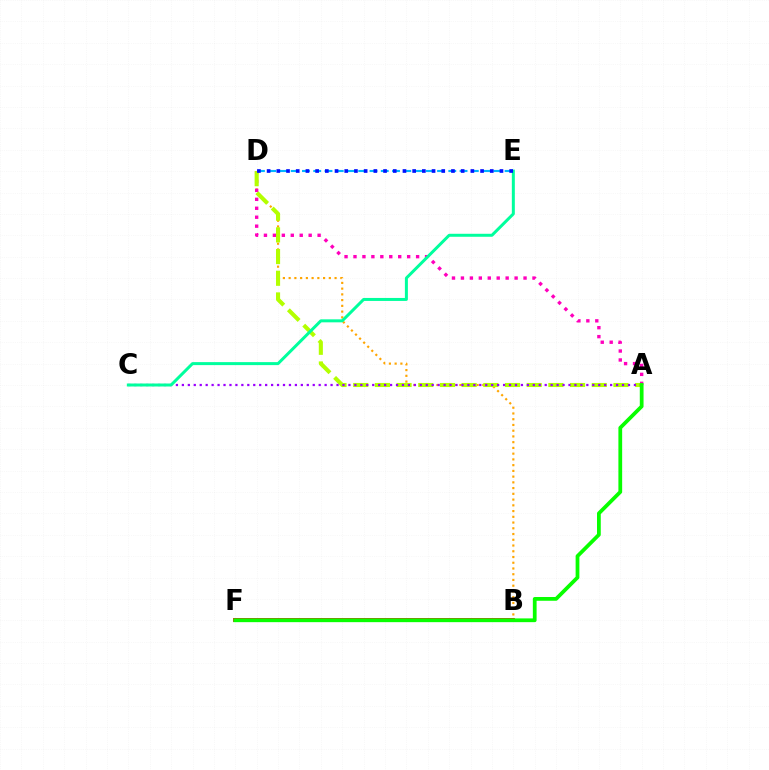{('B', 'F'): [{'color': '#ff0000', 'line_style': 'solid', 'thickness': 2.79}], ('B', 'D'): [{'color': '#ffa500', 'line_style': 'dotted', 'thickness': 1.56}], ('A', 'D'): [{'color': '#ff00bd', 'line_style': 'dotted', 'thickness': 2.43}, {'color': '#b3ff00', 'line_style': 'dashed', 'thickness': 2.95}], ('D', 'E'): [{'color': '#00b5ff', 'line_style': 'dashed', 'thickness': 1.53}, {'color': '#0010ff', 'line_style': 'dotted', 'thickness': 2.64}], ('A', 'C'): [{'color': '#9b00ff', 'line_style': 'dotted', 'thickness': 1.62}], ('C', 'E'): [{'color': '#00ff9d', 'line_style': 'solid', 'thickness': 2.16}], ('A', 'F'): [{'color': '#08ff00', 'line_style': 'solid', 'thickness': 2.71}]}